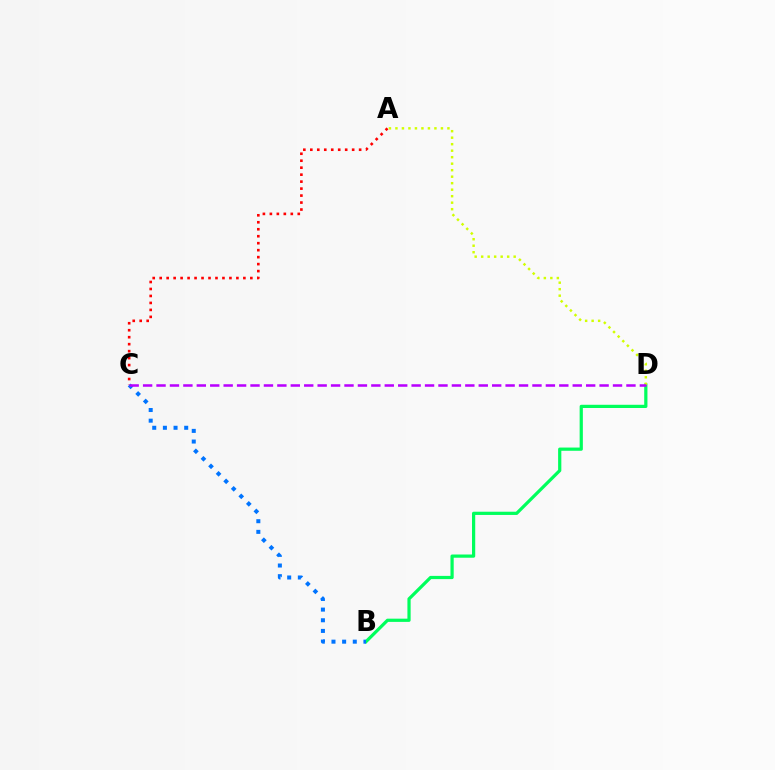{('A', 'C'): [{'color': '#ff0000', 'line_style': 'dotted', 'thickness': 1.89}], ('B', 'D'): [{'color': '#00ff5c', 'line_style': 'solid', 'thickness': 2.32}], ('A', 'D'): [{'color': '#d1ff00', 'line_style': 'dotted', 'thickness': 1.77}], ('B', 'C'): [{'color': '#0074ff', 'line_style': 'dotted', 'thickness': 2.89}], ('C', 'D'): [{'color': '#b900ff', 'line_style': 'dashed', 'thickness': 1.82}]}